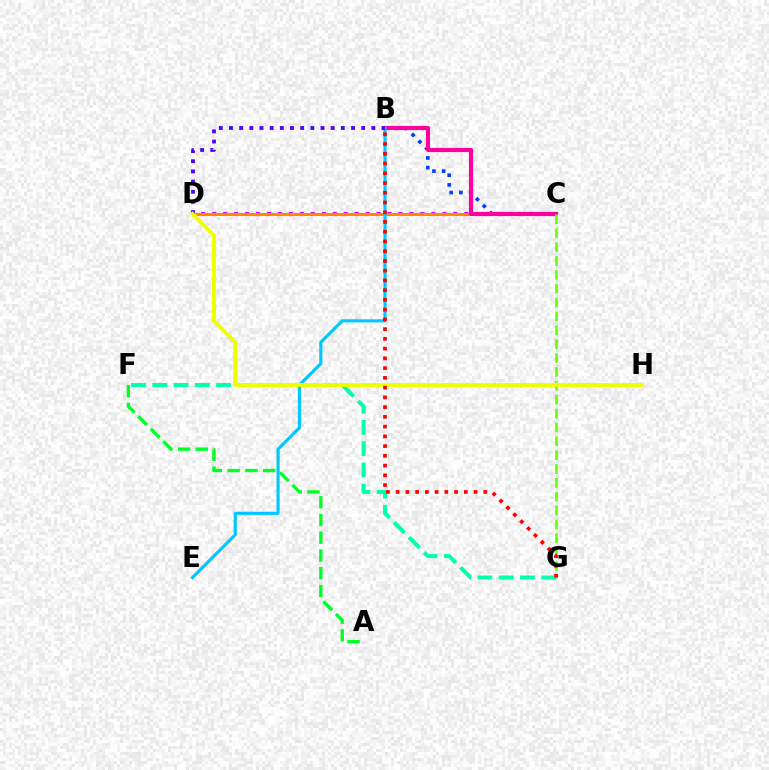{('A', 'F'): [{'color': '#00ff27', 'line_style': 'dashed', 'thickness': 2.41}], ('B', 'C'): [{'color': '#003fff', 'line_style': 'dotted', 'thickness': 2.63}, {'color': '#ff00a0', 'line_style': 'solid', 'thickness': 2.98}], ('C', 'D'): [{'color': '#d600ff', 'line_style': 'dotted', 'thickness': 2.98}, {'color': '#ff8800', 'line_style': 'solid', 'thickness': 2.14}], ('C', 'G'): [{'color': '#66ff00', 'line_style': 'dashed', 'thickness': 1.88}], ('F', 'G'): [{'color': '#00ffaf', 'line_style': 'dashed', 'thickness': 2.89}], ('B', 'E'): [{'color': '#00c7ff', 'line_style': 'solid', 'thickness': 2.25}], ('B', 'D'): [{'color': '#4f00ff', 'line_style': 'dotted', 'thickness': 2.76}], ('D', 'H'): [{'color': '#eeff00', 'line_style': 'solid', 'thickness': 2.81}], ('B', 'G'): [{'color': '#ff0000', 'line_style': 'dotted', 'thickness': 2.65}]}